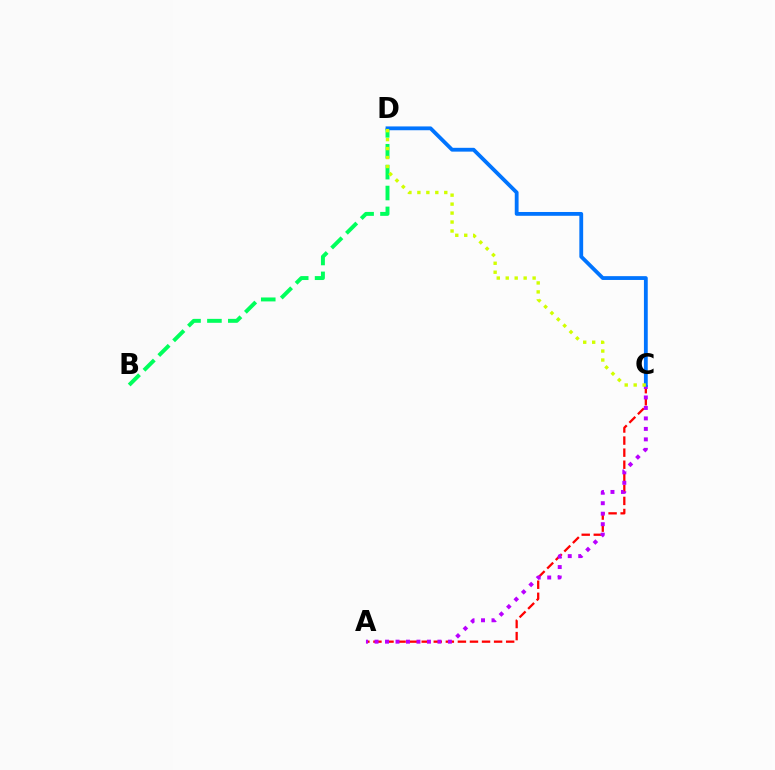{('B', 'D'): [{'color': '#00ff5c', 'line_style': 'dashed', 'thickness': 2.84}], ('A', 'C'): [{'color': '#ff0000', 'line_style': 'dashed', 'thickness': 1.64}, {'color': '#b900ff', 'line_style': 'dotted', 'thickness': 2.85}], ('C', 'D'): [{'color': '#0074ff', 'line_style': 'solid', 'thickness': 2.74}, {'color': '#d1ff00', 'line_style': 'dotted', 'thickness': 2.44}]}